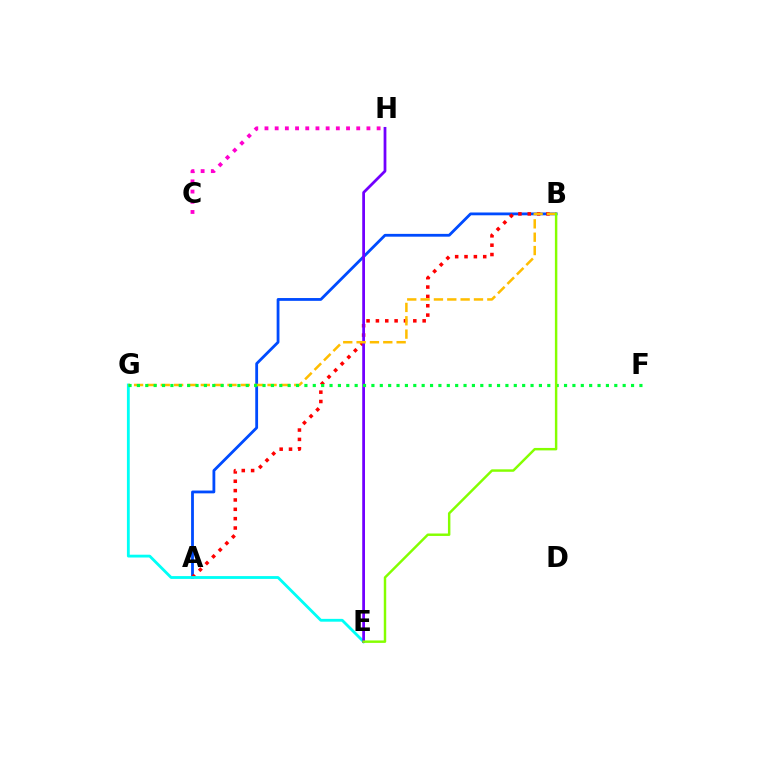{('A', 'B'): [{'color': '#004bff', 'line_style': 'solid', 'thickness': 2.02}, {'color': '#ff0000', 'line_style': 'dotted', 'thickness': 2.54}], ('E', 'G'): [{'color': '#00fff6', 'line_style': 'solid', 'thickness': 2.03}], ('E', 'H'): [{'color': '#7200ff', 'line_style': 'solid', 'thickness': 1.99}], ('C', 'H'): [{'color': '#ff00cf', 'line_style': 'dotted', 'thickness': 2.77}], ('B', 'G'): [{'color': '#ffbd00', 'line_style': 'dashed', 'thickness': 1.81}], ('F', 'G'): [{'color': '#00ff39', 'line_style': 'dotted', 'thickness': 2.28}], ('B', 'E'): [{'color': '#84ff00', 'line_style': 'solid', 'thickness': 1.76}]}